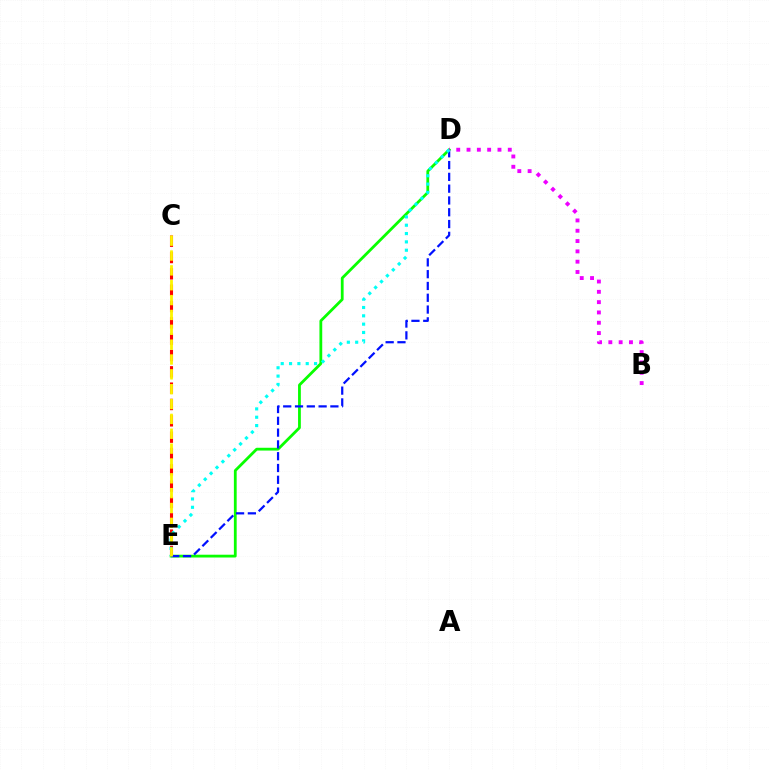{('C', 'E'): [{'color': '#ff0000', 'line_style': 'dashed', 'thickness': 2.22}, {'color': '#fcf500', 'line_style': 'dashed', 'thickness': 2.02}], ('D', 'E'): [{'color': '#08ff00', 'line_style': 'solid', 'thickness': 2.01}, {'color': '#0010ff', 'line_style': 'dashed', 'thickness': 1.6}, {'color': '#00fff6', 'line_style': 'dotted', 'thickness': 2.26}], ('B', 'D'): [{'color': '#ee00ff', 'line_style': 'dotted', 'thickness': 2.8}]}